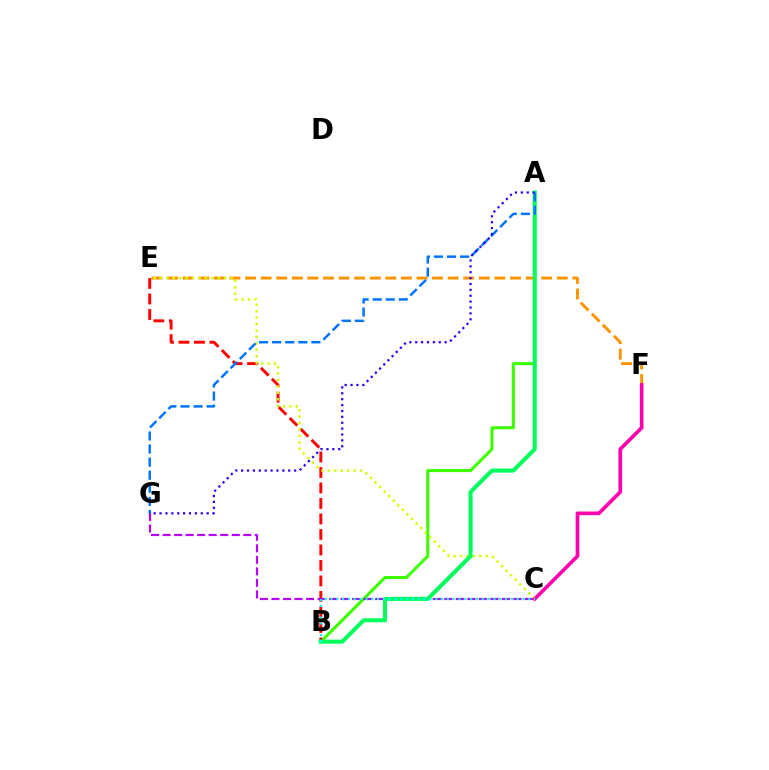{('A', 'B'): [{'color': '#3dff00', 'line_style': 'solid', 'thickness': 2.2}, {'color': '#00ff5c', 'line_style': 'solid', 'thickness': 2.92}], ('B', 'E'): [{'color': '#ff0000', 'line_style': 'dashed', 'thickness': 2.11}], ('C', 'G'): [{'color': '#b900ff', 'line_style': 'dashed', 'thickness': 1.57}], ('E', 'F'): [{'color': '#ff9400', 'line_style': 'dashed', 'thickness': 2.12}], ('C', 'E'): [{'color': '#d1ff00', 'line_style': 'dotted', 'thickness': 1.75}], ('C', 'F'): [{'color': '#ff00ac', 'line_style': 'solid', 'thickness': 2.64}], ('A', 'G'): [{'color': '#0074ff', 'line_style': 'dashed', 'thickness': 1.78}, {'color': '#2500ff', 'line_style': 'dotted', 'thickness': 1.6}], ('B', 'C'): [{'color': '#00fff6', 'line_style': 'dotted', 'thickness': 1.58}]}